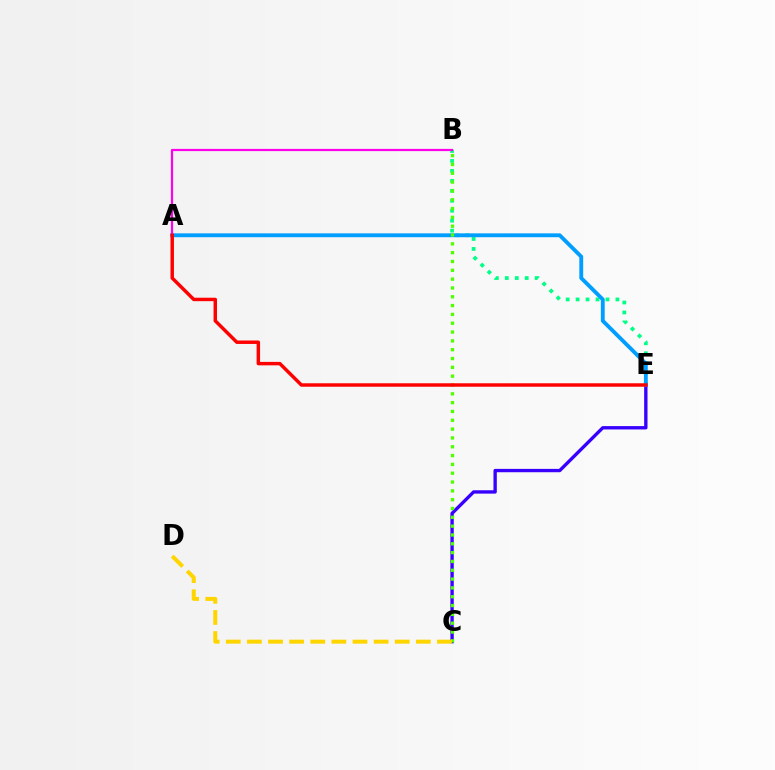{('B', 'E'): [{'color': '#00ff86', 'line_style': 'dotted', 'thickness': 2.7}], ('C', 'E'): [{'color': '#3700ff', 'line_style': 'solid', 'thickness': 2.41}], ('A', 'E'): [{'color': '#009eff', 'line_style': 'solid', 'thickness': 2.78}, {'color': '#ff0000', 'line_style': 'solid', 'thickness': 2.49}], ('B', 'C'): [{'color': '#4fff00', 'line_style': 'dotted', 'thickness': 2.4}], ('C', 'D'): [{'color': '#ffd500', 'line_style': 'dashed', 'thickness': 2.87}], ('A', 'B'): [{'color': '#ff00ed', 'line_style': 'solid', 'thickness': 1.6}]}